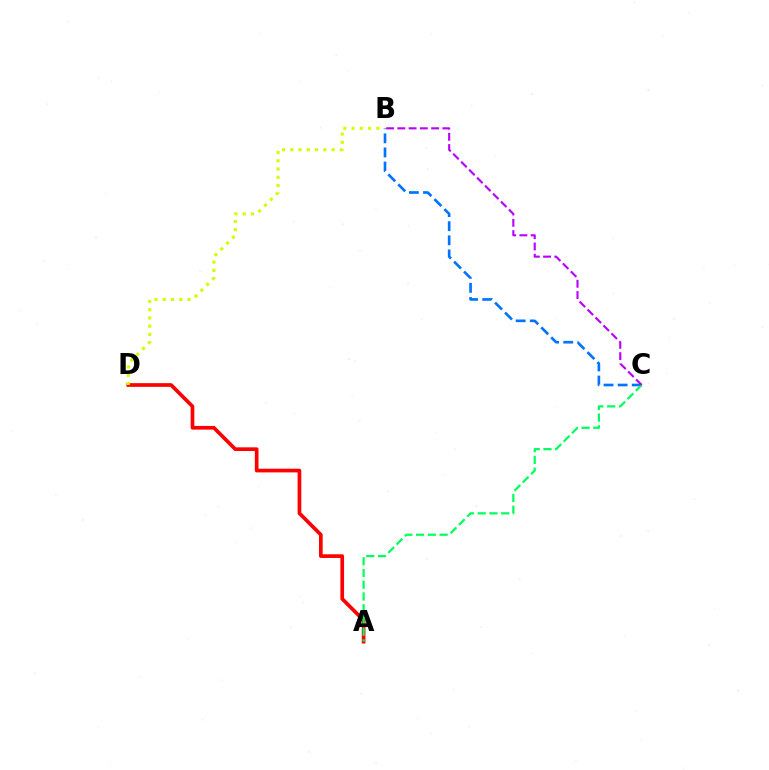{('A', 'D'): [{'color': '#ff0000', 'line_style': 'solid', 'thickness': 2.65}], ('B', 'C'): [{'color': '#0074ff', 'line_style': 'dashed', 'thickness': 1.92}, {'color': '#b900ff', 'line_style': 'dashed', 'thickness': 1.53}], ('B', 'D'): [{'color': '#d1ff00', 'line_style': 'dotted', 'thickness': 2.25}], ('A', 'C'): [{'color': '#00ff5c', 'line_style': 'dashed', 'thickness': 1.6}]}